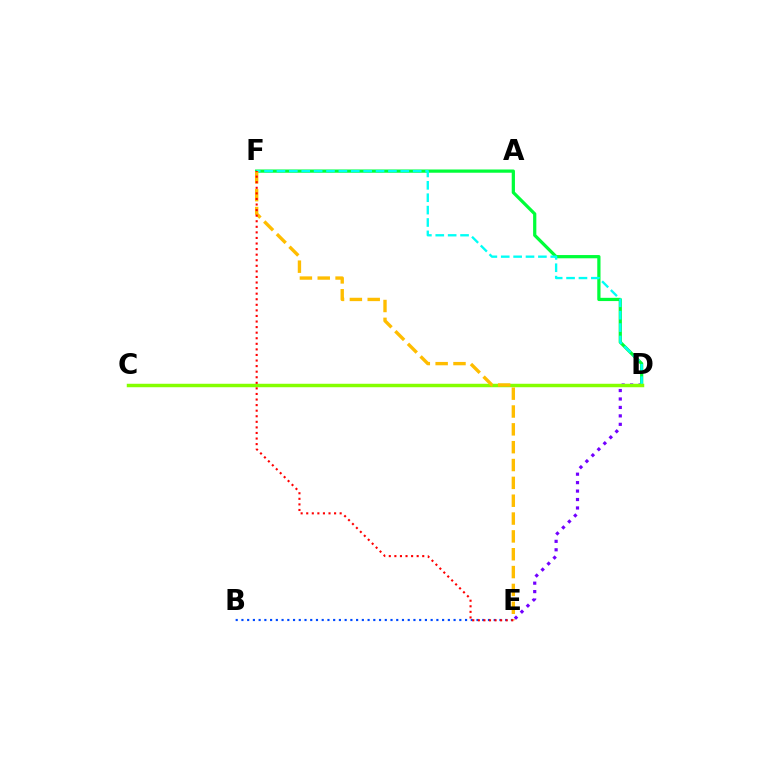{('B', 'E'): [{'color': '#004bff', 'line_style': 'dotted', 'thickness': 1.56}], ('C', 'D'): [{'color': '#ff00cf', 'line_style': 'dashed', 'thickness': 2.08}, {'color': '#84ff00', 'line_style': 'solid', 'thickness': 2.5}], ('D', 'E'): [{'color': '#7200ff', 'line_style': 'dotted', 'thickness': 2.29}], ('D', 'F'): [{'color': '#00ff39', 'line_style': 'solid', 'thickness': 2.33}, {'color': '#00fff6', 'line_style': 'dashed', 'thickness': 1.68}], ('E', 'F'): [{'color': '#ffbd00', 'line_style': 'dashed', 'thickness': 2.42}, {'color': '#ff0000', 'line_style': 'dotted', 'thickness': 1.51}]}